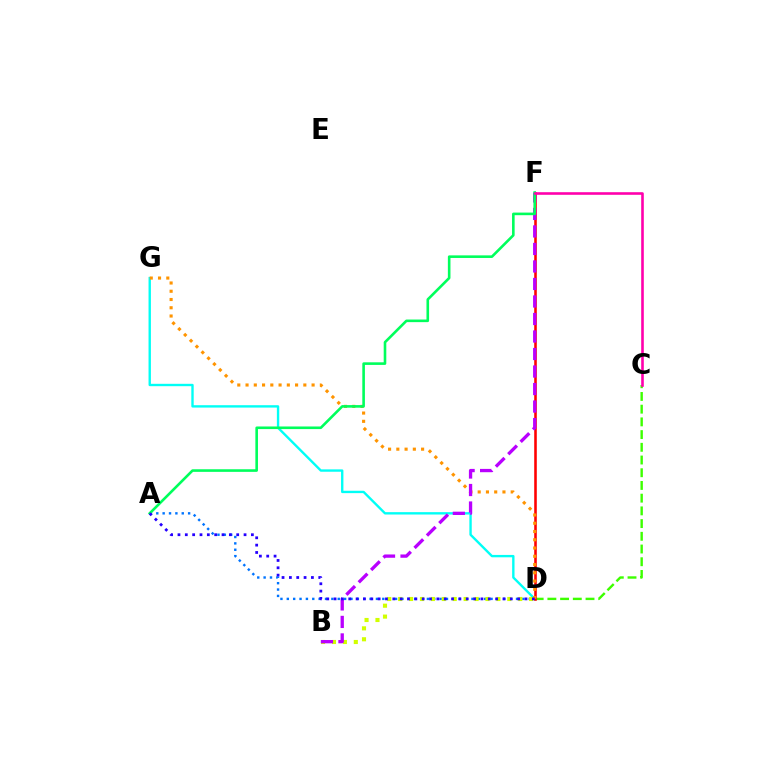{('C', 'D'): [{'color': '#3dff00', 'line_style': 'dashed', 'thickness': 1.73}], ('A', 'D'): [{'color': '#0074ff', 'line_style': 'dotted', 'thickness': 1.73}, {'color': '#2500ff', 'line_style': 'dotted', 'thickness': 2.0}], ('D', 'G'): [{'color': '#00fff6', 'line_style': 'solid', 'thickness': 1.71}, {'color': '#ff9400', 'line_style': 'dotted', 'thickness': 2.24}], ('D', 'F'): [{'color': '#ff0000', 'line_style': 'solid', 'thickness': 1.86}], ('B', 'D'): [{'color': '#d1ff00', 'line_style': 'dotted', 'thickness': 2.97}], ('B', 'F'): [{'color': '#b900ff', 'line_style': 'dashed', 'thickness': 2.38}], ('A', 'F'): [{'color': '#00ff5c', 'line_style': 'solid', 'thickness': 1.88}], ('C', 'F'): [{'color': '#ff00ac', 'line_style': 'solid', 'thickness': 1.88}]}